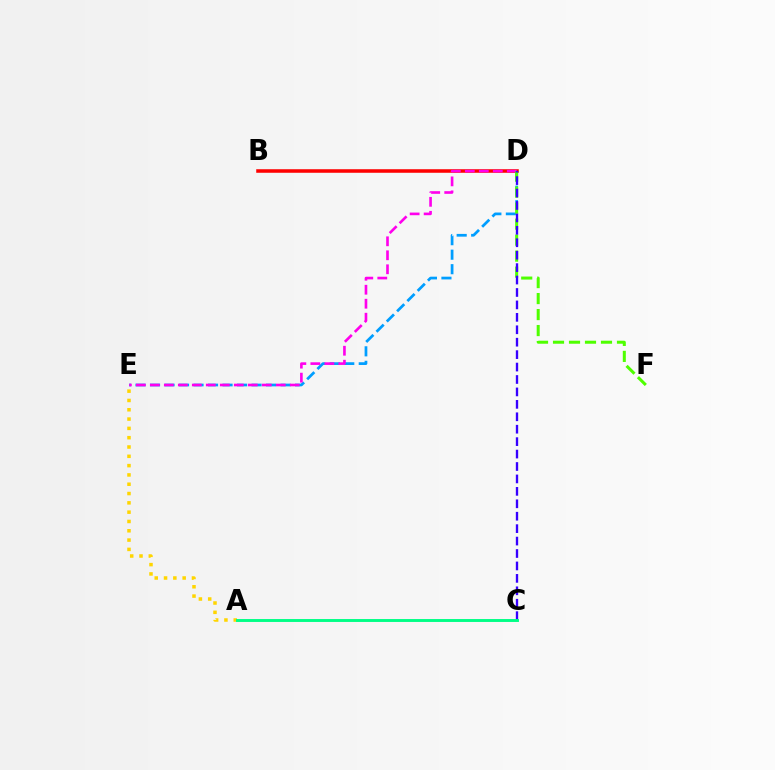{('D', 'E'): [{'color': '#009eff', 'line_style': 'dashed', 'thickness': 1.97}, {'color': '#ff00ed', 'line_style': 'dashed', 'thickness': 1.9}], ('A', 'E'): [{'color': '#ffd500', 'line_style': 'dotted', 'thickness': 2.53}], ('B', 'D'): [{'color': '#ff0000', 'line_style': 'solid', 'thickness': 2.55}], ('D', 'F'): [{'color': '#4fff00', 'line_style': 'dashed', 'thickness': 2.17}], ('C', 'D'): [{'color': '#3700ff', 'line_style': 'dashed', 'thickness': 1.69}], ('A', 'C'): [{'color': '#00ff86', 'line_style': 'solid', 'thickness': 2.1}]}